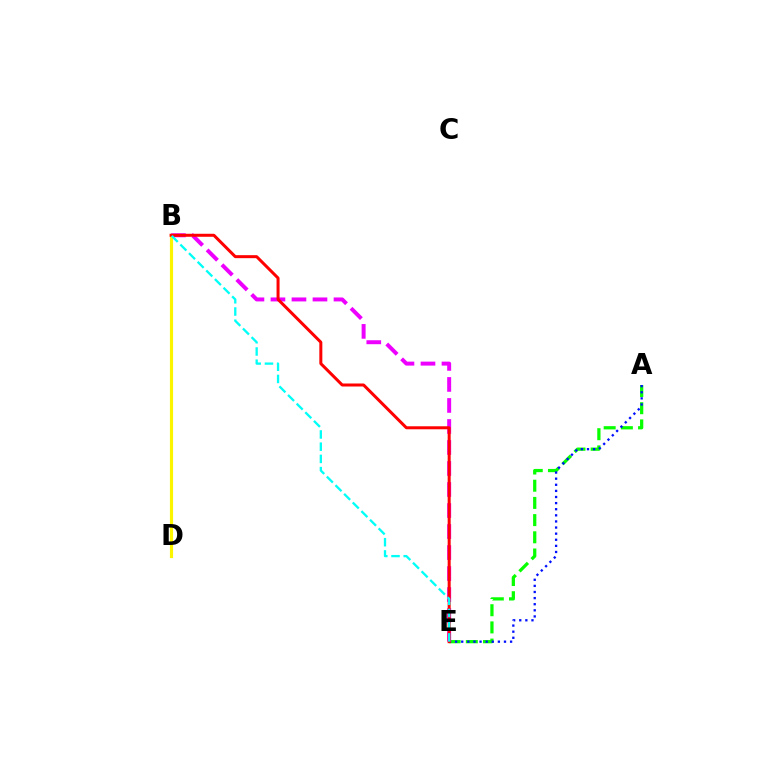{('A', 'E'): [{'color': '#08ff00', 'line_style': 'dashed', 'thickness': 2.34}, {'color': '#0010ff', 'line_style': 'dotted', 'thickness': 1.66}], ('B', 'E'): [{'color': '#ee00ff', 'line_style': 'dashed', 'thickness': 2.85}, {'color': '#ff0000', 'line_style': 'solid', 'thickness': 2.16}, {'color': '#00fff6', 'line_style': 'dashed', 'thickness': 1.66}], ('B', 'D'): [{'color': '#fcf500', 'line_style': 'solid', 'thickness': 2.28}]}